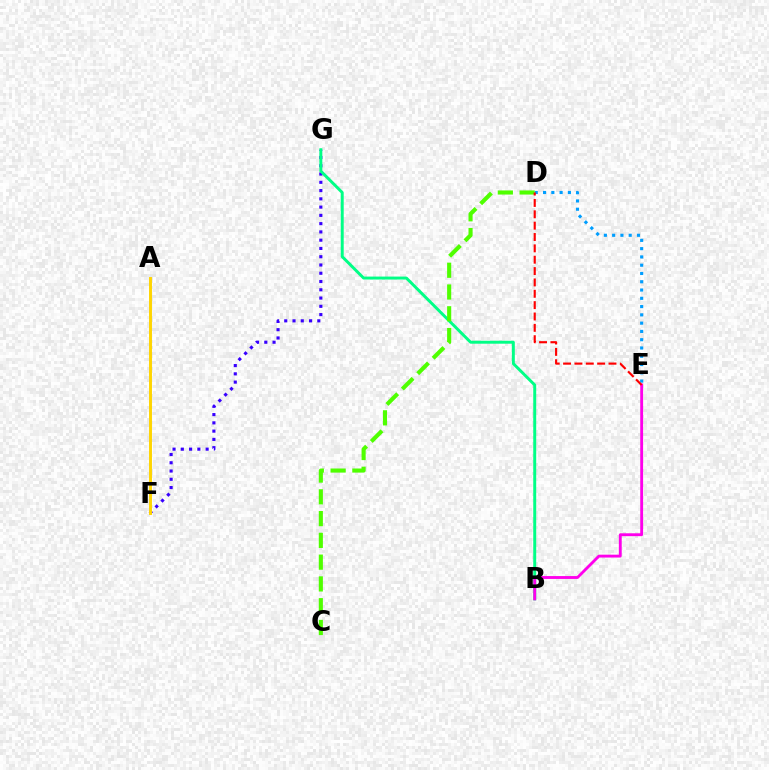{('F', 'G'): [{'color': '#3700ff', 'line_style': 'dotted', 'thickness': 2.25}], ('D', 'E'): [{'color': '#009eff', 'line_style': 'dotted', 'thickness': 2.25}, {'color': '#ff0000', 'line_style': 'dashed', 'thickness': 1.54}], ('B', 'G'): [{'color': '#00ff86', 'line_style': 'solid', 'thickness': 2.13}], ('A', 'F'): [{'color': '#ffd500', 'line_style': 'solid', 'thickness': 2.11}], ('C', 'D'): [{'color': '#4fff00', 'line_style': 'dashed', 'thickness': 2.96}], ('B', 'E'): [{'color': '#ff00ed', 'line_style': 'solid', 'thickness': 2.06}]}